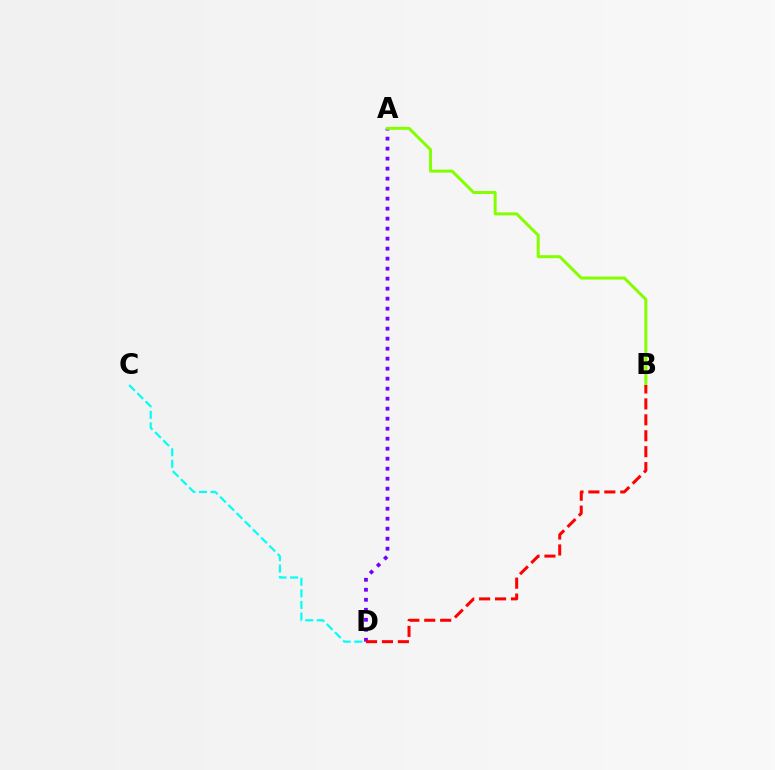{('A', 'D'): [{'color': '#7200ff', 'line_style': 'dotted', 'thickness': 2.72}], ('A', 'B'): [{'color': '#84ff00', 'line_style': 'solid', 'thickness': 2.17}], ('C', 'D'): [{'color': '#00fff6', 'line_style': 'dashed', 'thickness': 1.57}], ('B', 'D'): [{'color': '#ff0000', 'line_style': 'dashed', 'thickness': 2.16}]}